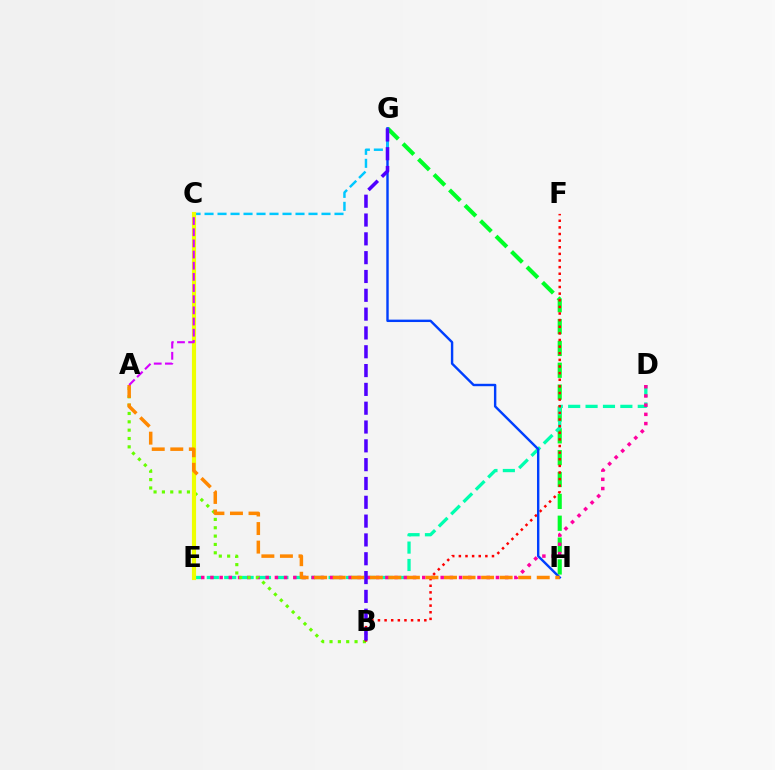{('G', 'H'): [{'color': '#00ff27', 'line_style': 'dashed', 'thickness': 2.97}, {'color': '#003fff', 'line_style': 'solid', 'thickness': 1.74}], ('D', 'E'): [{'color': '#00ffaf', 'line_style': 'dashed', 'thickness': 2.36}, {'color': '#ff00a0', 'line_style': 'dotted', 'thickness': 2.5}], ('A', 'B'): [{'color': '#66ff00', 'line_style': 'dotted', 'thickness': 2.27}], ('B', 'F'): [{'color': '#ff0000', 'line_style': 'dotted', 'thickness': 1.8}], ('C', 'G'): [{'color': '#00c7ff', 'line_style': 'dashed', 'thickness': 1.77}], ('C', 'E'): [{'color': '#eeff00', 'line_style': 'solid', 'thickness': 2.99}], ('B', 'G'): [{'color': '#4f00ff', 'line_style': 'dashed', 'thickness': 2.56}], ('A', 'H'): [{'color': '#ff8800', 'line_style': 'dashed', 'thickness': 2.52}], ('A', 'C'): [{'color': '#d600ff', 'line_style': 'dashed', 'thickness': 1.52}]}